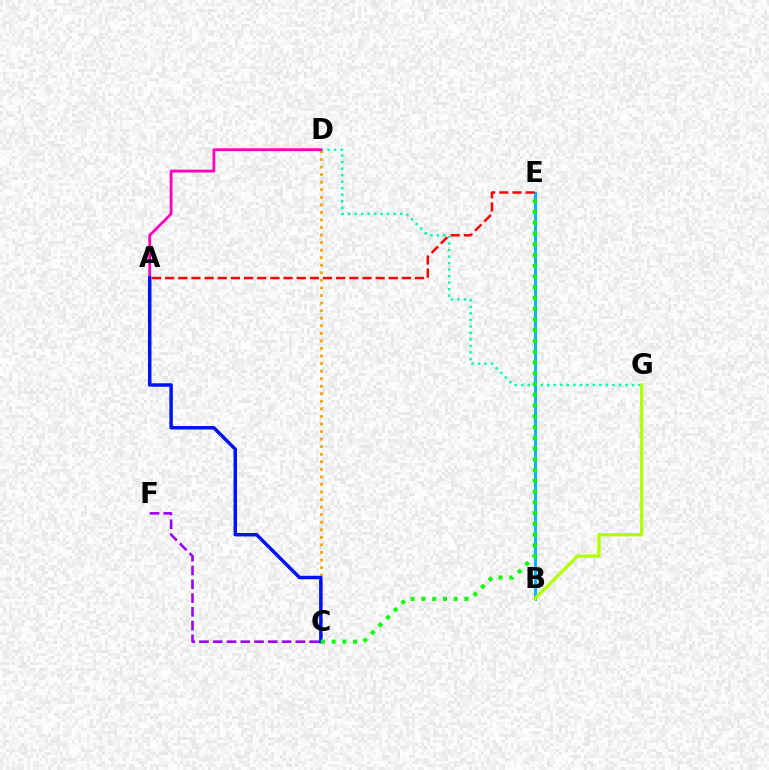{('D', 'G'): [{'color': '#00ff9d', 'line_style': 'dotted', 'thickness': 1.77}], ('C', 'F'): [{'color': '#9b00ff', 'line_style': 'dashed', 'thickness': 1.87}], ('B', 'E'): [{'color': '#00b5ff', 'line_style': 'solid', 'thickness': 2.15}], ('A', 'E'): [{'color': '#ff0000', 'line_style': 'dashed', 'thickness': 1.79}], ('C', 'D'): [{'color': '#ffa500', 'line_style': 'dotted', 'thickness': 2.05}], ('A', 'D'): [{'color': '#ff00bd', 'line_style': 'solid', 'thickness': 2.03}], ('A', 'C'): [{'color': '#0010ff', 'line_style': 'solid', 'thickness': 2.5}], ('B', 'G'): [{'color': '#b3ff00', 'line_style': 'solid', 'thickness': 2.41}], ('C', 'E'): [{'color': '#08ff00', 'line_style': 'dotted', 'thickness': 2.92}]}